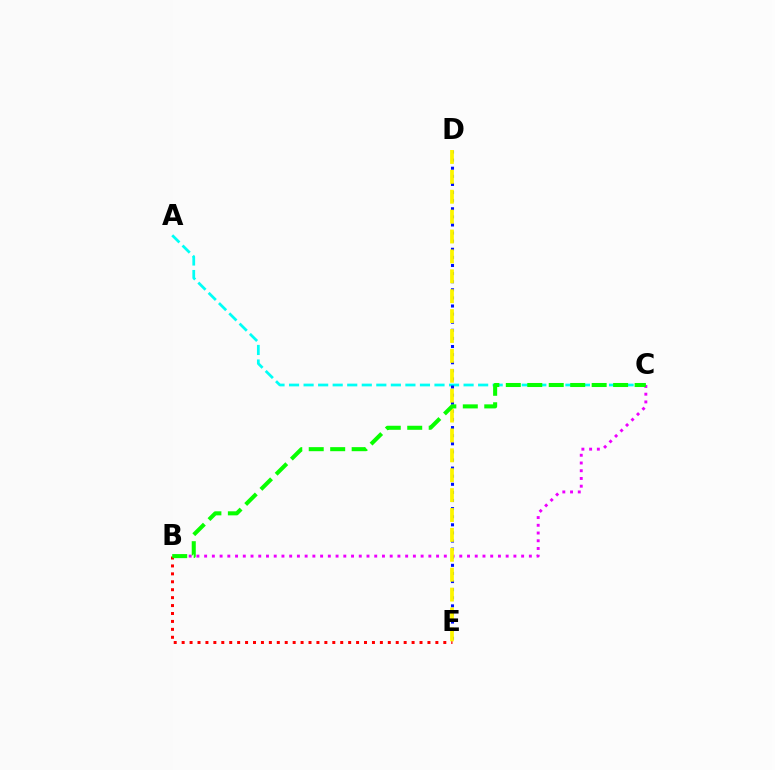{('B', 'E'): [{'color': '#ff0000', 'line_style': 'dotted', 'thickness': 2.15}], ('A', 'C'): [{'color': '#00fff6', 'line_style': 'dashed', 'thickness': 1.98}], ('B', 'C'): [{'color': '#ee00ff', 'line_style': 'dotted', 'thickness': 2.1}, {'color': '#08ff00', 'line_style': 'dashed', 'thickness': 2.92}], ('D', 'E'): [{'color': '#0010ff', 'line_style': 'dotted', 'thickness': 2.2}, {'color': '#fcf500', 'line_style': 'dashed', 'thickness': 2.7}]}